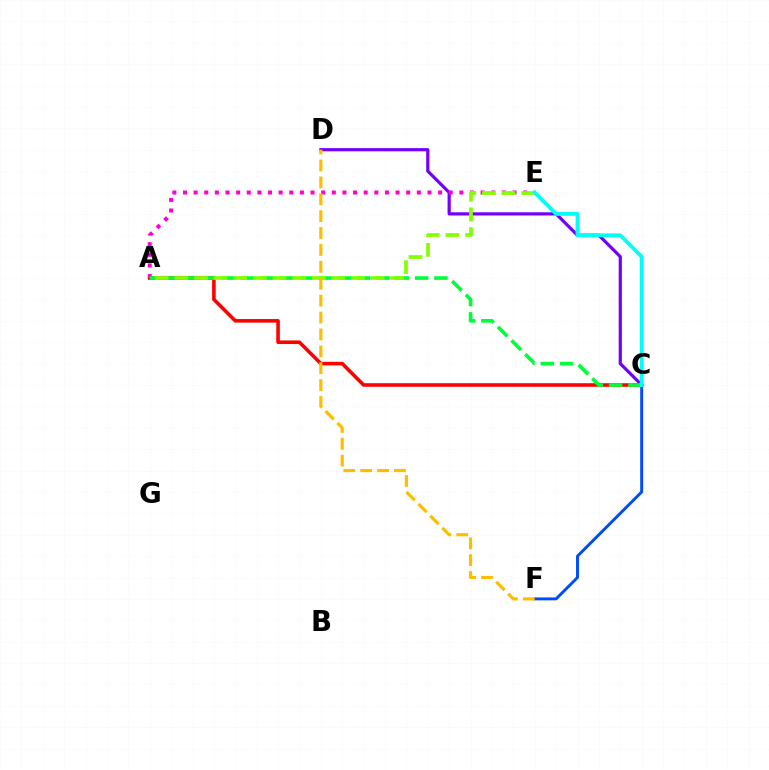{('C', 'D'): [{'color': '#7200ff', 'line_style': 'solid', 'thickness': 2.3}], ('A', 'C'): [{'color': '#ff0000', 'line_style': 'solid', 'thickness': 2.58}, {'color': '#00ff39', 'line_style': 'dashed', 'thickness': 2.62}], ('C', 'F'): [{'color': '#004bff', 'line_style': 'solid', 'thickness': 2.11}], ('A', 'E'): [{'color': '#ff00cf', 'line_style': 'dotted', 'thickness': 2.89}, {'color': '#84ff00', 'line_style': 'dashed', 'thickness': 2.67}], ('D', 'F'): [{'color': '#ffbd00', 'line_style': 'dashed', 'thickness': 2.3}], ('C', 'E'): [{'color': '#00fff6', 'line_style': 'solid', 'thickness': 2.77}]}